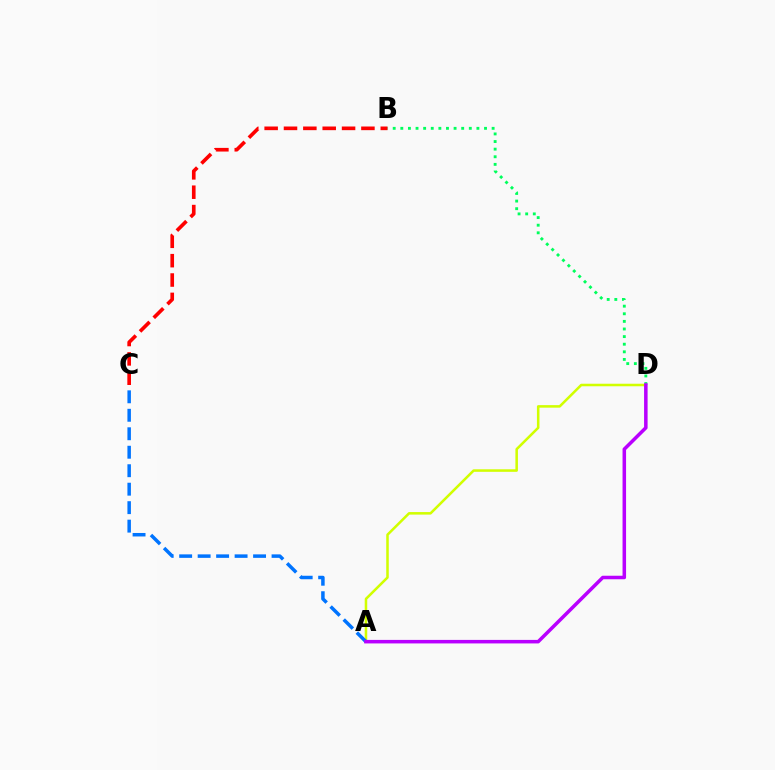{('B', 'D'): [{'color': '#00ff5c', 'line_style': 'dotted', 'thickness': 2.07}], ('B', 'C'): [{'color': '#ff0000', 'line_style': 'dashed', 'thickness': 2.63}], ('A', 'D'): [{'color': '#d1ff00', 'line_style': 'solid', 'thickness': 1.82}, {'color': '#b900ff', 'line_style': 'solid', 'thickness': 2.53}], ('A', 'C'): [{'color': '#0074ff', 'line_style': 'dashed', 'thickness': 2.51}]}